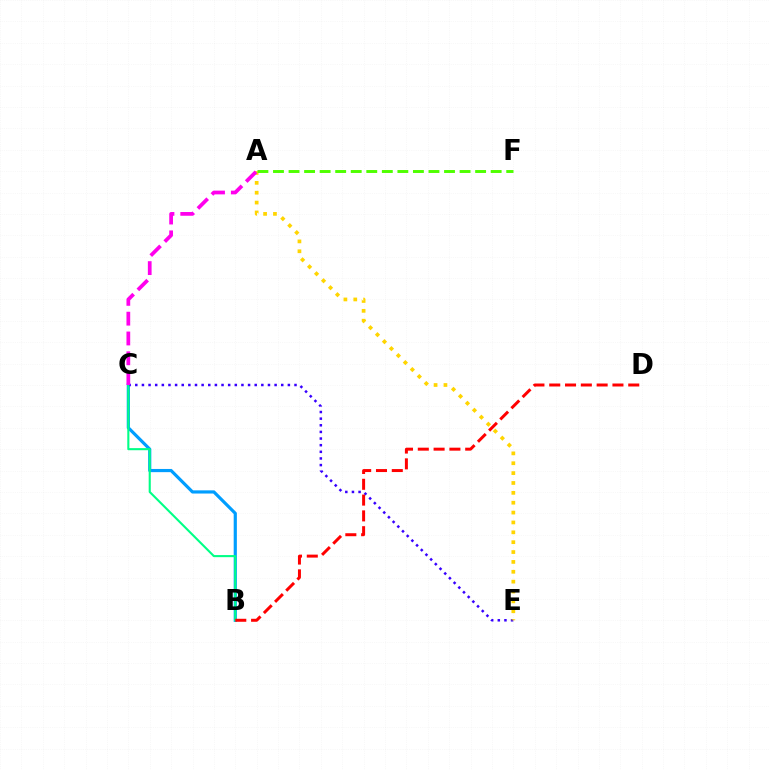{('B', 'C'): [{'color': '#009eff', 'line_style': 'solid', 'thickness': 2.29}, {'color': '#00ff86', 'line_style': 'solid', 'thickness': 1.51}], ('C', 'E'): [{'color': '#3700ff', 'line_style': 'dotted', 'thickness': 1.8}], ('A', 'E'): [{'color': '#ffd500', 'line_style': 'dotted', 'thickness': 2.68}], ('A', 'C'): [{'color': '#ff00ed', 'line_style': 'dashed', 'thickness': 2.69}], ('A', 'F'): [{'color': '#4fff00', 'line_style': 'dashed', 'thickness': 2.11}], ('B', 'D'): [{'color': '#ff0000', 'line_style': 'dashed', 'thickness': 2.15}]}